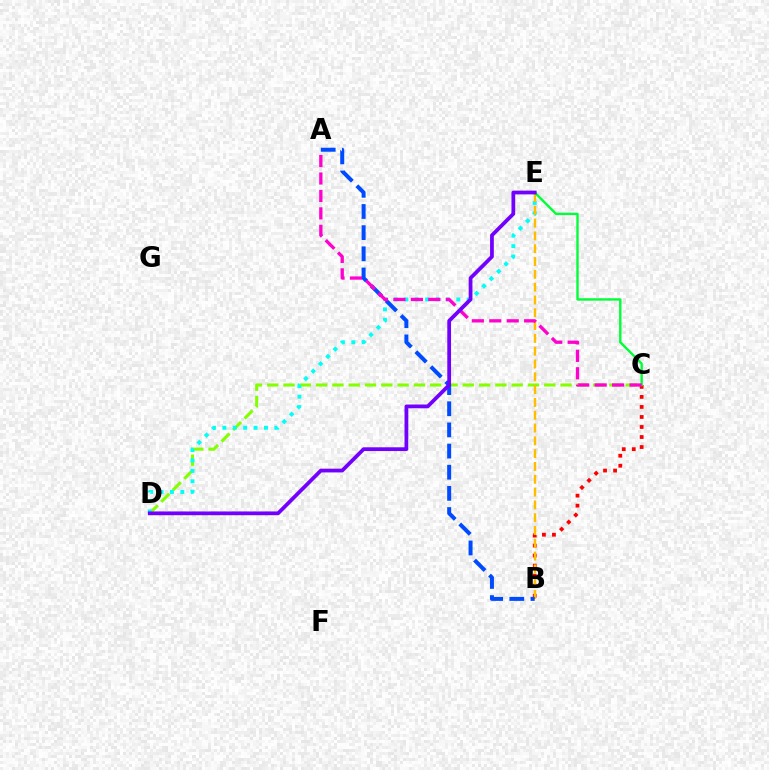{('C', 'D'): [{'color': '#84ff00', 'line_style': 'dashed', 'thickness': 2.21}], ('D', 'E'): [{'color': '#00fff6', 'line_style': 'dotted', 'thickness': 2.83}, {'color': '#7200ff', 'line_style': 'solid', 'thickness': 2.71}], ('B', 'C'): [{'color': '#ff0000', 'line_style': 'dotted', 'thickness': 2.72}], ('B', 'E'): [{'color': '#ffbd00', 'line_style': 'dashed', 'thickness': 1.74}], ('A', 'B'): [{'color': '#004bff', 'line_style': 'dashed', 'thickness': 2.87}], ('C', 'E'): [{'color': '#00ff39', 'line_style': 'solid', 'thickness': 1.71}], ('A', 'C'): [{'color': '#ff00cf', 'line_style': 'dashed', 'thickness': 2.37}]}